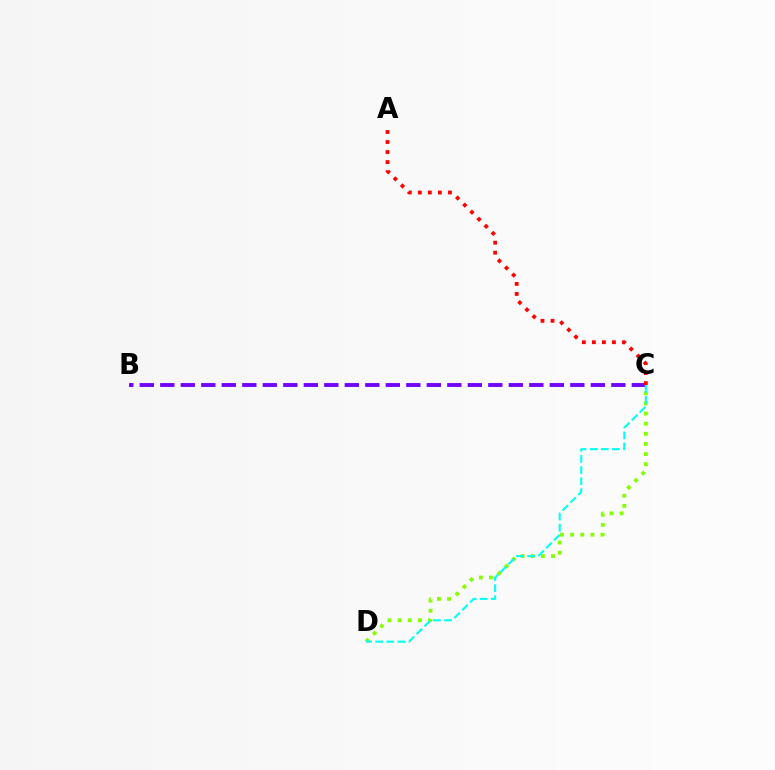{('C', 'D'): [{'color': '#84ff00', 'line_style': 'dotted', 'thickness': 2.75}, {'color': '#00fff6', 'line_style': 'dashed', 'thickness': 1.51}], ('B', 'C'): [{'color': '#7200ff', 'line_style': 'dashed', 'thickness': 2.79}], ('A', 'C'): [{'color': '#ff0000', 'line_style': 'dotted', 'thickness': 2.73}]}